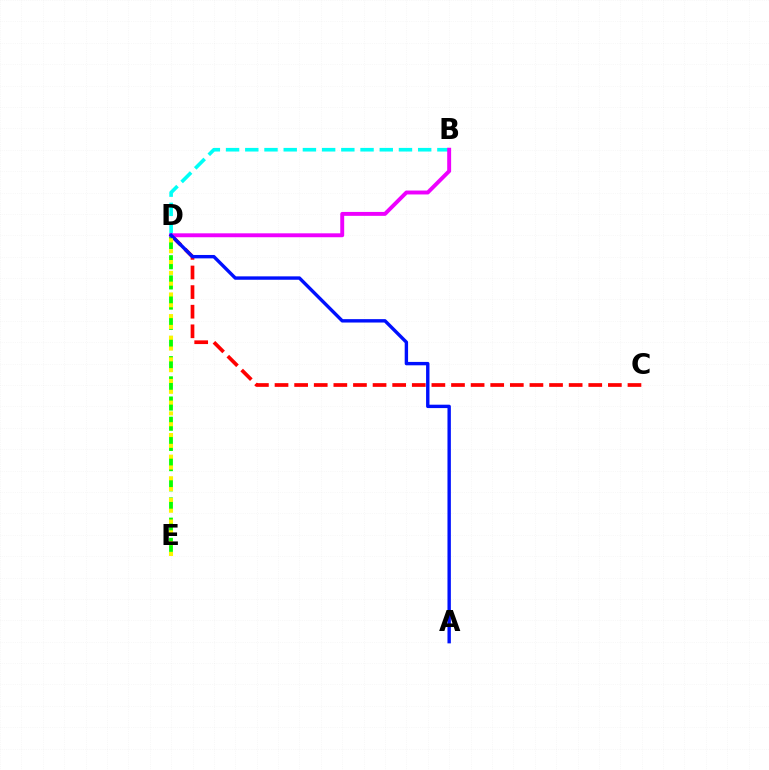{('C', 'D'): [{'color': '#ff0000', 'line_style': 'dashed', 'thickness': 2.66}], ('B', 'D'): [{'color': '#00fff6', 'line_style': 'dashed', 'thickness': 2.61}, {'color': '#ee00ff', 'line_style': 'solid', 'thickness': 2.82}], ('D', 'E'): [{'color': '#08ff00', 'line_style': 'dashed', 'thickness': 2.74}, {'color': '#fcf500', 'line_style': 'dotted', 'thickness': 2.94}], ('A', 'D'): [{'color': '#0010ff', 'line_style': 'solid', 'thickness': 2.45}]}